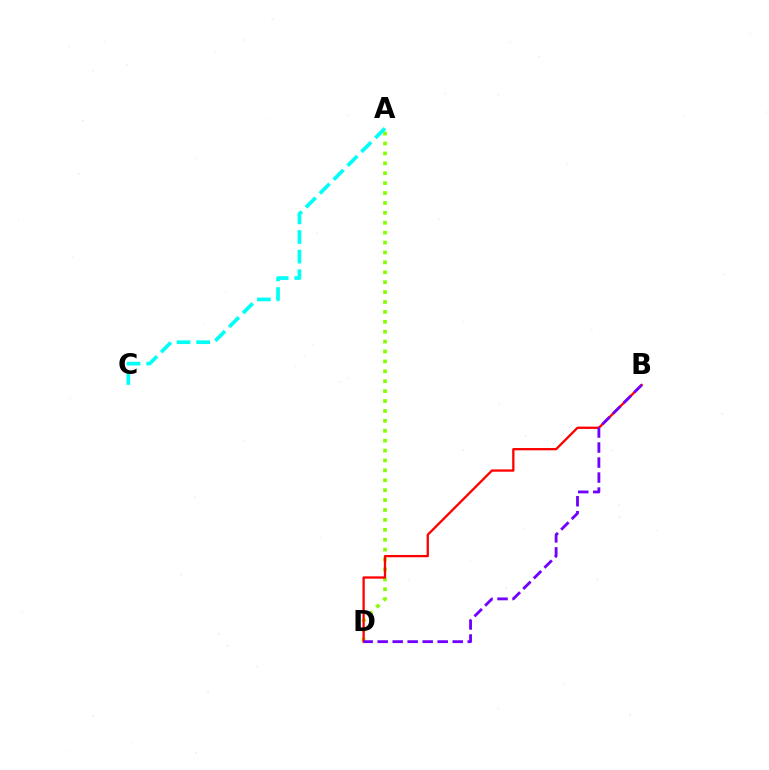{('A', 'D'): [{'color': '#84ff00', 'line_style': 'dotted', 'thickness': 2.69}], ('A', 'C'): [{'color': '#00fff6', 'line_style': 'dashed', 'thickness': 2.66}], ('B', 'D'): [{'color': '#ff0000', 'line_style': 'solid', 'thickness': 1.65}, {'color': '#7200ff', 'line_style': 'dashed', 'thickness': 2.04}]}